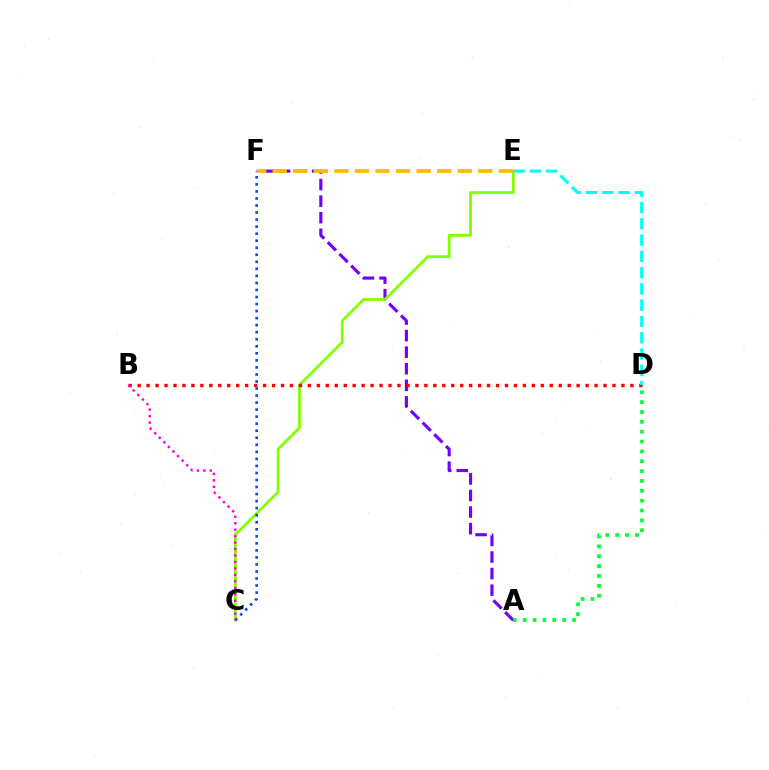{('A', 'F'): [{'color': '#7200ff', 'line_style': 'dashed', 'thickness': 2.25}], ('C', 'E'): [{'color': '#84ff00', 'line_style': 'solid', 'thickness': 2.01}], ('C', 'F'): [{'color': '#004bff', 'line_style': 'dotted', 'thickness': 1.91}], ('B', 'D'): [{'color': '#ff0000', 'line_style': 'dotted', 'thickness': 2.43}], ('A', 'D'): [{'color': '#00ff39', 'line_style': 'dotted', 'thickness': 2.68}], ('D', 'E'): [{'color': '#00fff6', 'line_style': 'dashed', 'thickness': 2.21}], ('B', 'C'): [{'color': '#ff00cf', 'line_style': 'dotted', 'thickness': 1.76}], ('E', 'F'): [{'color': '#ffbd00', 'line_style': 'dashed', 'thickness': 2.79}]}